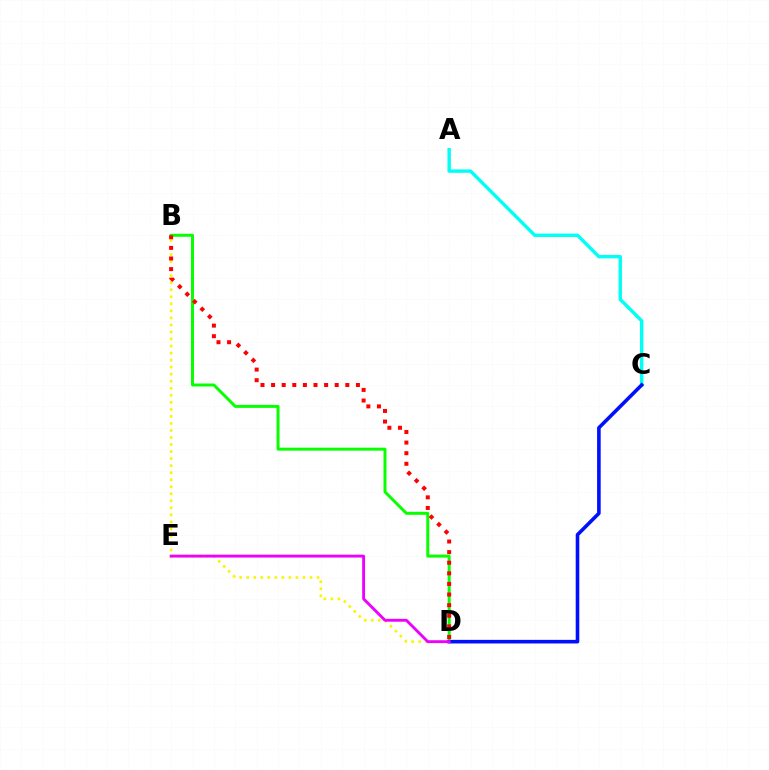{('A', 'C'): [{'color': '#00fff6', 'line_style': 'solid', 'thickness': 2.46}], ('B', 'D'): [{'color': '#fcf500', 'line_style': 'dotted', 'thickness': 1.91}, {'color': '#08ff00', 'line_style': 'solid', 'thickness': 2.15}, {'color': '#ff0000', 'line_style': 'dotted', 'thickness': 2.88}], ('C', 'D'): [{'color': '#0010ff', 'line_style': 'solid', 'thickness': 2.59}], ('D', 'E'): [{'color': '#ee00ff', 'line_style': 'solid', 'thickness': 2.07}]}